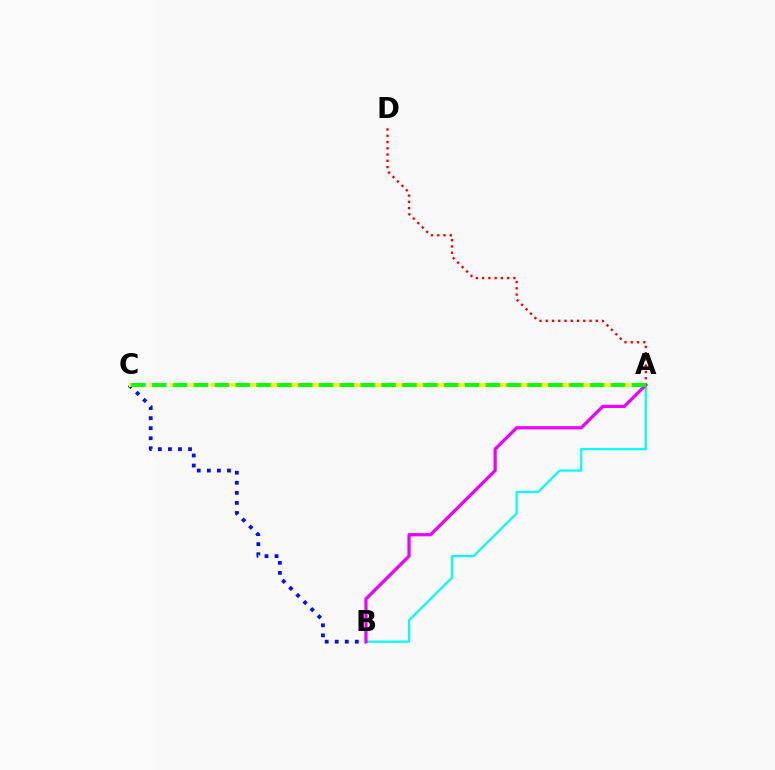{('B', 'C'): [{'color': '#0010ff', 'line_style': 'dotted', 'thickness': 2.73}], ('A', 'B'): [{'color': '#00fff6', 'line_style': 'solid', 'thickness': 1.6}, {'color': '#ee00ff', 'line_style': 'solid', 'thickness': 2.33}], ('A', 'C'): [{'color': '#fcf500', 'line_style': 'dashed', 'thickness': 2.76}, {'color': '#08ff00', 'line_style': 'dashed', 'thickness': 2.83}], ('A', 'D'): [{'color': '#ff0000', 'line_style': 'dotted', 'thickness': 1.7}]}